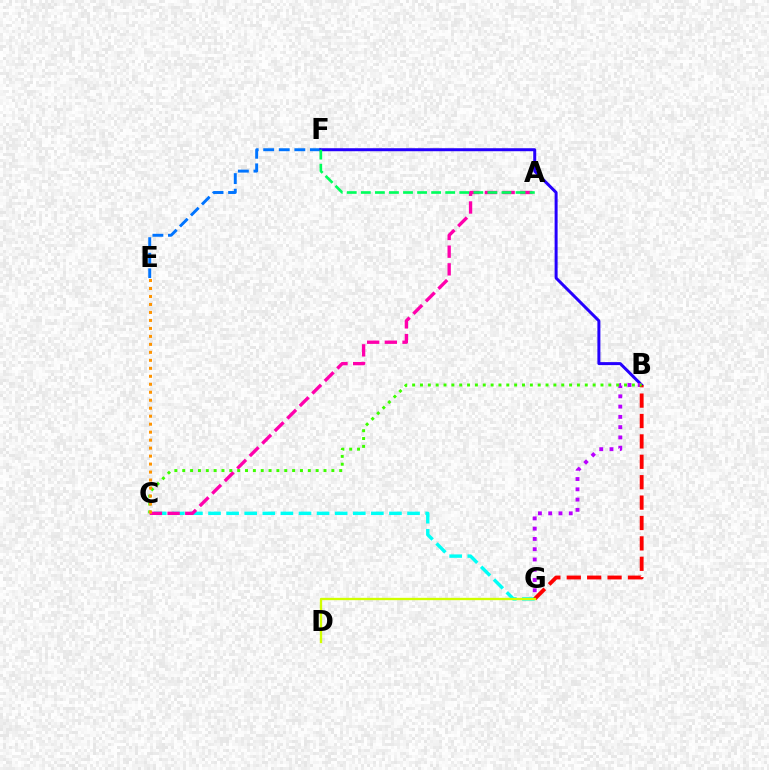{('E', 'F'): [{'color': '#0074ff', 'line_style': 'dashed', 'thickness': 2.12}], ('C', 'G'): [{'color': '#00fff6', 'line_style': 'dashed', 'thickness': 2.46}], ('A', 'C'): [{'color': '#ff00ac', 'line_style': 'dashed', 'thickness': 2.4}], ('B', 'F'): [{'color': '#2500ff', 'line_style': 'solid', 'thickness': 2.15}], ('B', 'G'): [{'color': '#b900ff', 'line_style': 'dotted', 'thickness': 2.79}, {'color': '#ff0000', 'line_style': 'dashed', 'thickness': 2.77}], ('B', 'C'): [{'color': '#3dff00', 'line_style': 'dotted', 'thickness': 2.13}], ('A', 'F'): [{'color': '#00ff5c', 'line_style': 'dashed', 'thickness': 1.91}], ('C', 'E'): [{'color': '#ff9400', 'line_style': 'dotted', 'thickness': 2.17}], ('D', 'G'): [{'color': '#d1ff00', 'line_style': 'solid', 'thickness': 1.68}]}